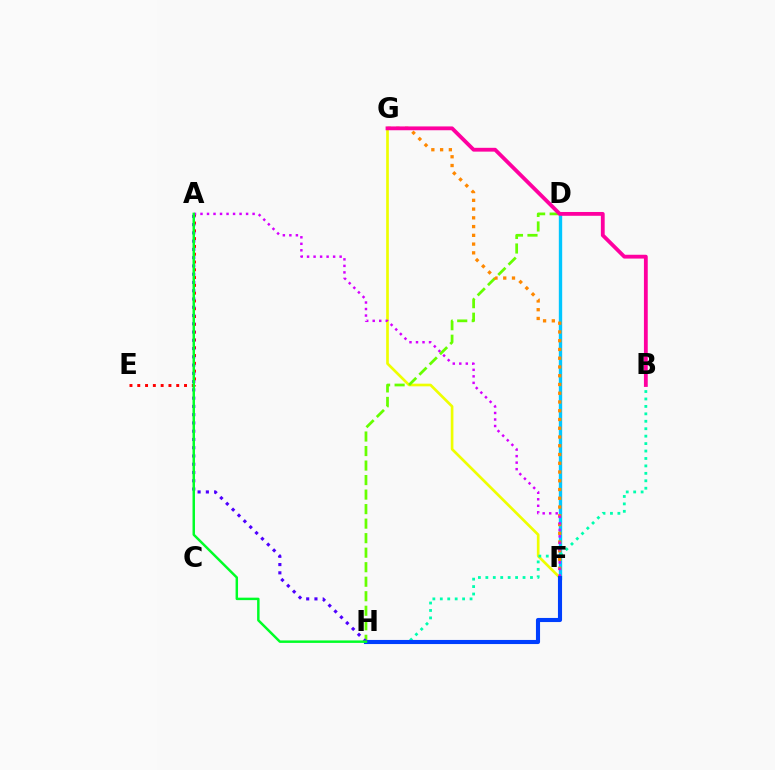{('D', 'F'): [{'color': '#00c7ff', 'line_style': 'solid', 'thickness': 2.42}], ('A', 'E'): [{'color': '#ff0000', 'line_style': 'dotted', 'thickness': 2.12}], ('F', 'G'): [{'color': '#eeff00', 'line_style': 'solid', 'thickness': 1.93}, {'color': '#ff8800', 'line_style': 'dotted', 'thickness': 2.38}], ('D', 'H'): [{'color': '#66ff00', 'line_style': 'dashed', 'thickness': 1.97}], ('A', 'F'): [{'color': '#d600ff', 'line_style': 'dotted', 'thickness': 1.77}], ('B', 'H'): [{'color': '#00ffaf', 'line_style': 'dotted', 'thickness': 2.02}], ('B', 'G'): [{'color': '#ff00a0', 'line_style': 'solid', 'thickness': 2.75}], ('F', 'H'): [{'color': '#003fff', 'line_style': 'solid', 'thickness': 2.95}], ('A', 'H'): [{'color': '#4f00ff', 'line_style': 'dotted', 'thickness': 2.24}, {'color': '#00ff27', 'line_style': 'solid', 'thickness': 1.78}]}